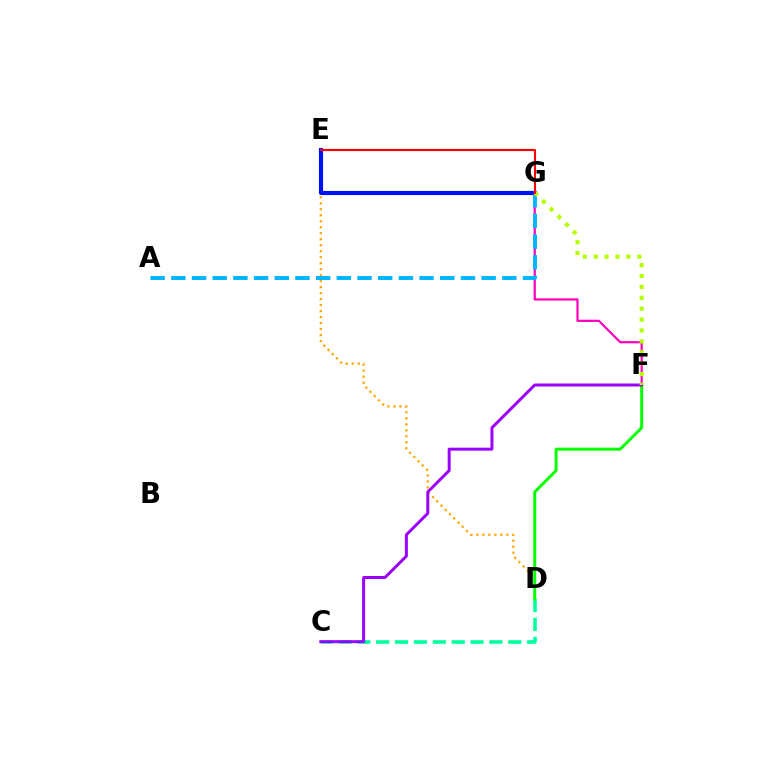{('F', 'G'): [{'color': '#ff00bd', 'line_style': 'solid', 'thickness': 1.59}, {'color': '#b3ff00', 'line_style': 'dotted', 'thickness': 2.96}], ('D', 'E'): [{'color': '#ffa500', 'line_style': 'dotted', 'thickness': 1.63}], ('C', 'D'): [{'color': '#00ff9d', 'line_style': 'dashed', 'thickness': 2.56}], ('A', 'G'): [{'color': '#00b5ff', 'line_style': 'dashed', 'thickness': 2.81}], ('E', 'G'): [{'color': '#0010ff', 'line_style': 'solid', 'thickness': 2.97}, {'color': '#ff0000', 'line_style': 'solid', 'thickness': 1.53}], ('D', 'F'): [{'color': '#08ff00', 'line_style': 'solid', 'thickness': 2.15}], ('C', 'F'): [{'color': '#9b00ff', 'line_style': 'solid', 'thickness': 2.13}]}